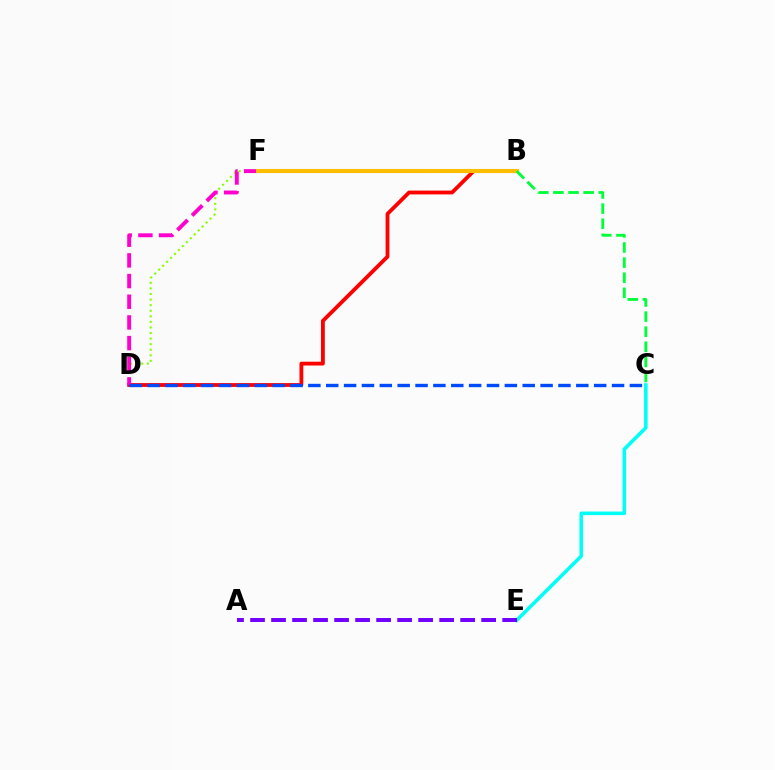{('C', 'E'): [{'color': '#00fff6', 'line_style': 'solid', 'thickness': 2.57}], ('B', 'D'): [{'color': '#ff0000', 'line_style': 'solid', 'thickness': 2.74}], ('D', 'F'): [{'color': '#84ff00', 'line_style': 'dotted', 'thickness': 1.51}, {'color': '#ff00cf', 'line_style': 'dashed', 'thickness': 2.81}], ('B', 'F'): [{'color': '#ffbd00', 'line_style': 'solid', 'thickness': 2.94}], ('C', 'D'): [{'color': '#004bff', 'line_style': 'dashed', 'thickness': 2.43}], ('B', 'C'): [{'color': '#00ff39', 'line_style': 'dashed', 'thickness': 2.05}], ('A', 'E'): [{'color': '#7200ff', 'line_style': 'dashed', 'thickness': 2.85}]}